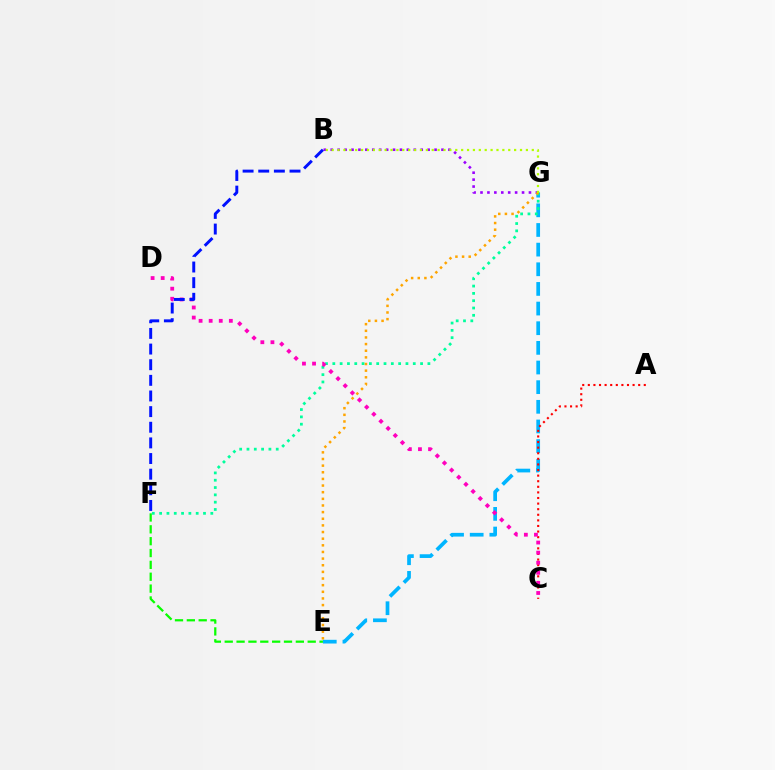{('E', 'G'): [{'color': '#00b5ff', 'line_style': 'dashed', 'thickness': 2.67}, {'color': '#ffa500', 'line_style': 'dotted', 'thickness': 1.8}], ('A', 'C'): [{'color': '#ff0000', 'line_style': 'dotted', 'thickness': 1.52}], ('F', 'G'): [{'color': '#00ff9d', 'line_style': 'dotted', 'thickness': 1.99}], ('C', 'D'): [{'color': '#ff00bd', 'line_style': 'dotted', 'thickness': 2.74}], ('E', 'F'): [{'color': '#08ff00', 'line_style': 'dashed', 'thickness': 1.61}], ('B', 'G'): [{'color': '#9b00ff', 'line_style': 'dotted', 'thickness': 1.88}, {'color': '#b3ff00', 'line_style': 'dotted', 'thickness': 1.6}], ('B', 'F'): [{'color': '#0010ff', 'line_style': 'dashed', 'thickness': 2.12}]}